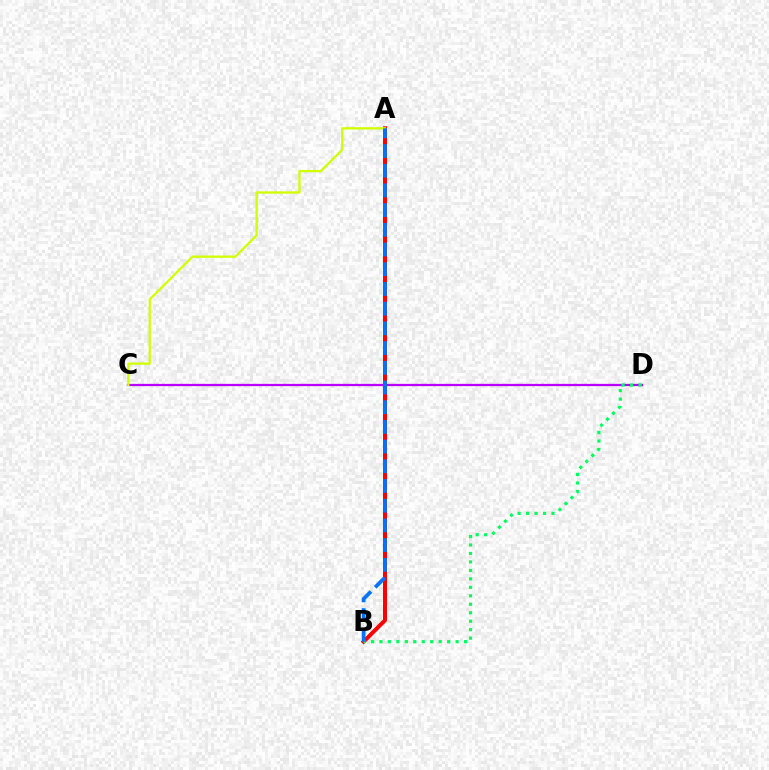{('C', 'D'): [{'color': '#b900ff', 'line_style': 'solid', 'thickness': 1.63}], ('A', 'B'): [{'color': '#ff0000', 'line_style': 'solid', 'thickness': 2.88}, {'color': '#0074ff', 'line_style': 'dashed', 'thickness': 2.68}], ('B', 'D'): [{'color': '#00ff5c', 'line_style': 'dotted', 'thickness': 2.3}], ('A', 'C'): [{'color': '#d1ff00', 'line_style': 'solid', 'thickness': 1.66}]}